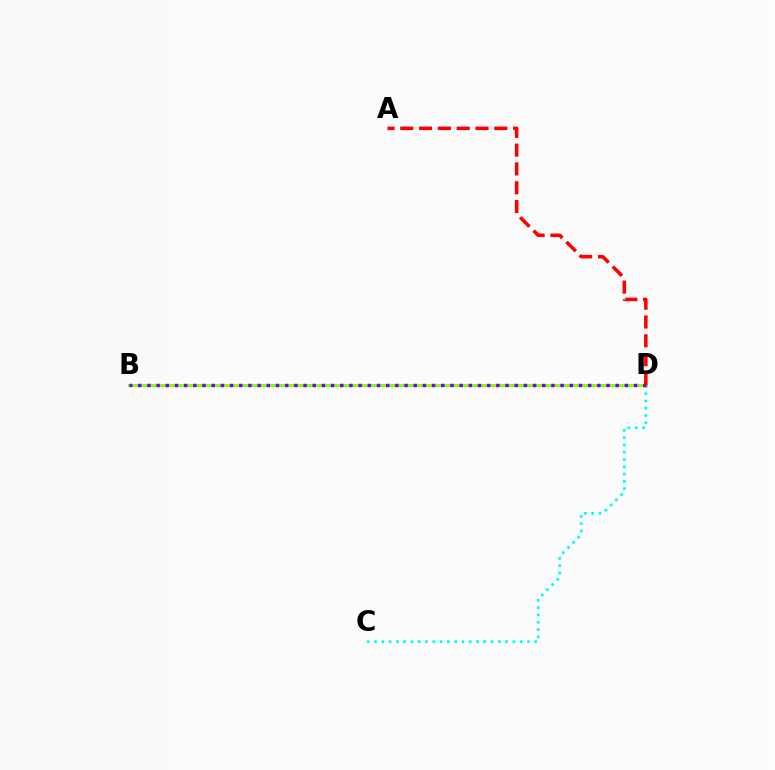{('B', 'D'): [{'color': '#84ff00', 'line_style': 'solid', 'thickness': 2.13}, {'color': '#7200ff', 'line_style': 'dotted', 'thickness': 2.49}], ('C', 'D'): [{'color': '#00fff6', 'line_style': 'dotted', 'thickness': 1.98}], ('A', 'D'): [{'color': '#ff0000', 'line_style': 'dashed', 'thickness': 2.56}]}